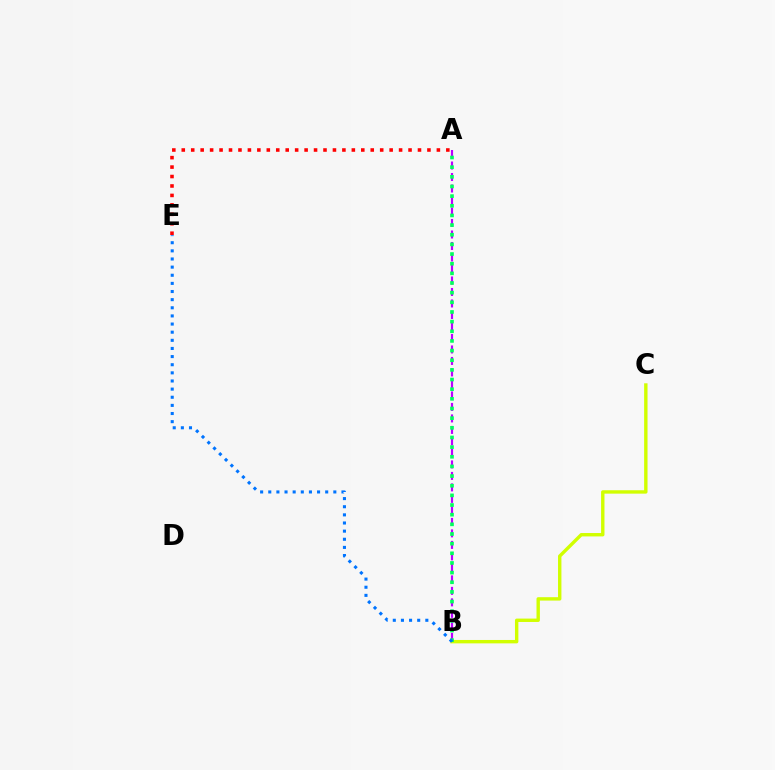{('B', 'C'): [{'color': '#d1ff00', 'line_style': 'solid', 'thickness': 2.44}], ('A', 'B'): [{'color': '#b900ff', 'line_style': 'dashed', 'thickness': 1.56}, {'color': '#00ff5c', 'line_style': 'dotted', 'thickness': 2.62}], ('A', 'E'): [{'color': '#ff0000', 'line_style': 'dotted', 'thickness': 2.57}], ('B', 'E'): [{'color': '#0074ff', 'line_style': 'dotted', 'thickness': 2.21}]}